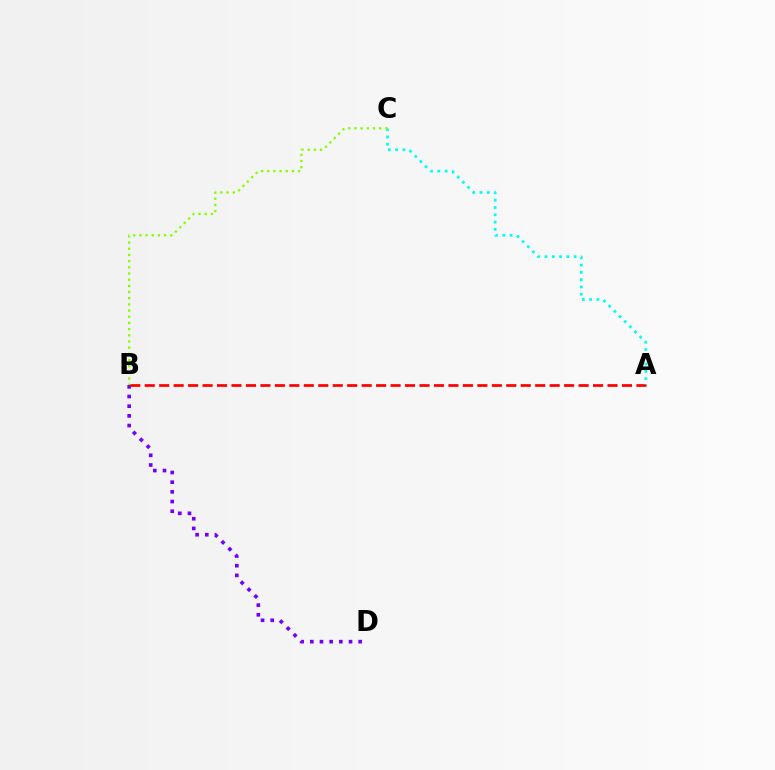{('B', 'D'): [{'color': '#7200ff', 'line_style': 'dotted', 'thickness': 2.63}], ('A', 'B'): [{'color': '#ff0000', 'line_style': 'dashed', 'thickness': 1.96}], ('A', 'C'): [{'color': '#00fff6', 'line_style': 'dotted', 'thickness': 1.98}], ('B', 'C'): [{'color': '#84ff00', 'line_style': 'dotted', 'thickness': 1.68}]}